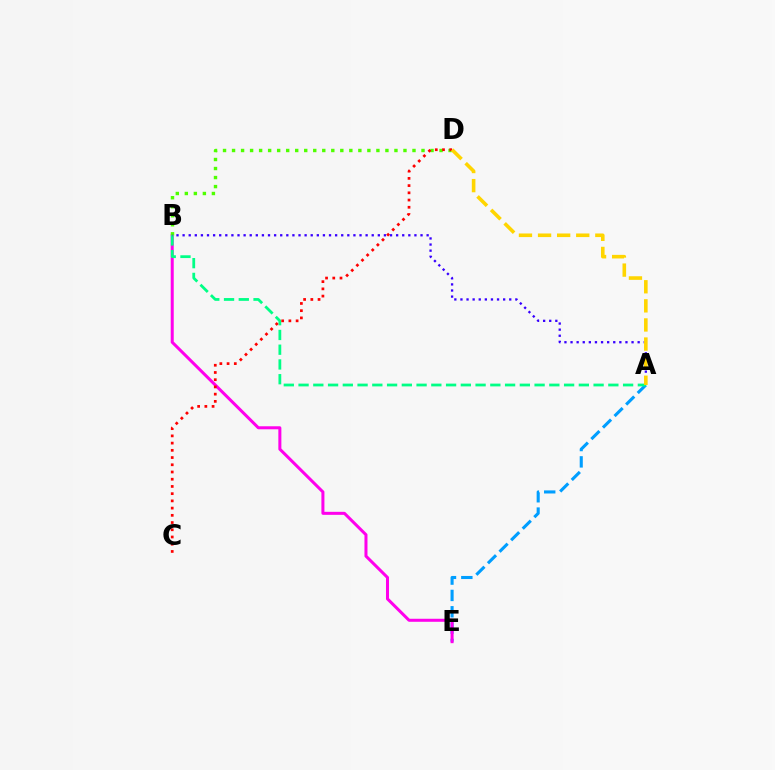{('A', 'E'): [{'color': '#009eff', 'line_style': 'dashed', 'thickness': 2.22}], ('B', 'E'): [{'color': '#ff00ed', 'line_style': 'solid', 'thickness': 2.17}], ('B', 'D'): [{'color': '#4fff00', 'line_style': 'dotted', 'thickness': 2.45}], ('A', 'B'): [{'color': '#00ff86', 'line_style': 'dashed', 'thickness': 2.0}, {'color': '#3700ff', 'line_style': 'dotted', 'thickness': 1.66}], ('C', 'D'): [{'color': '#ff0000', 'line_style': 'dotted', 'thickness': 1.96}], ('A', 'D'): [{'color': '#ffd500', 'line_style': 'dashed', 'thickness': 2.59}]}